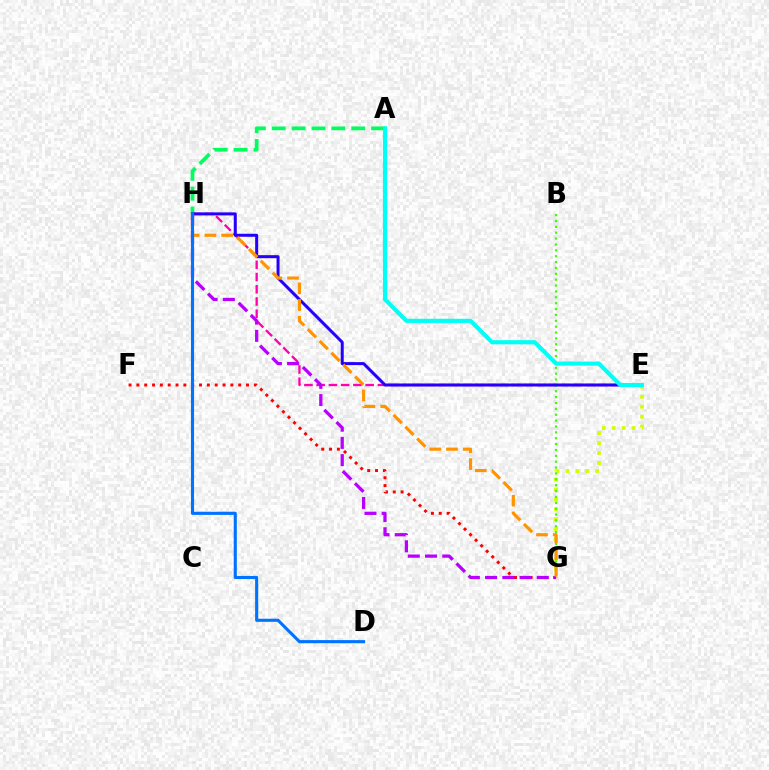{('F', 'G'): [{'color': '#ff0000', 'line_style': 'dotted', 'thickness': 2.13}], ('A', 'H'): [{'color': '#00ff5c', 'line_style': 'dashed', 'thickness': 2.7}], ('E', 'H'): [{'color': '#ff00ac', 'line_style': 'dashed', 'thickness': 1.66}, {'color': '#2500ff', 'line_style': 'solid', 'thickness': 2.17}], ('E', 'G'): [{'color': '#d1ff00', 'line_style': 'dotted', 'thickness': 2.7}], ('B', 'G'): [{'color': '#3dff00', 'line_style': 'dotted', 'thickness': 1.6}], ('G', 'H'): [{'color': '#b900ff', 'line_style': 'dashed', 'thickness': 2.34}, {'color': '#ff9400', 'line_style': 'dashed', 'thickness': 2.27}], ('A', 'E'): [{'color': '#00fff6', 'line_style': 'solid', 'thickness': 2.98}], ('D', 'H'): [{'color': '#0074ff', 'line_style': 'solid', 'thickness': 2.24}]}